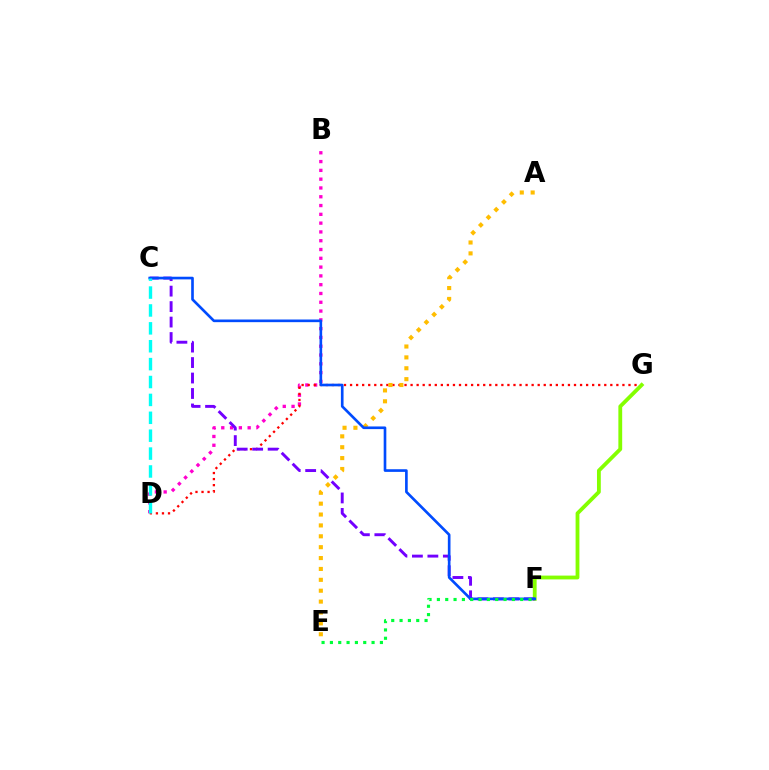{('B', 'D'): [{'color': '#ff00cf', 'line_style': 'dotted', 'thickness': 2.39}], ('D', 'G'): [{'color': '#ff0000', 'line_style': 'dotted', 'thickness': 1.64}], ('A', 'E'): [{'color': '#ffbd00', 'line_style': 'dotted', 'thickness': 2.96}], ('F', 'G'): [{'color': '#84ff00', 'line_style': 'solid', 'thickness': 2.75}], ('C', 'F'): [{'color': '#7200ff', 'line_style': 'dashed', 'thickness': 2.1}, {'color': '#004bff', 'line_style': 'solid', 'thickness': 1.91}], ('C', 'D'): [{'color': '#00fff6', 'line_style': 'dashed', 'thickness': 2.43}], ('E', 'F'): [{'color': '#00ff39', 'line_style': 'dotted', 'thickness': 2.26}]}